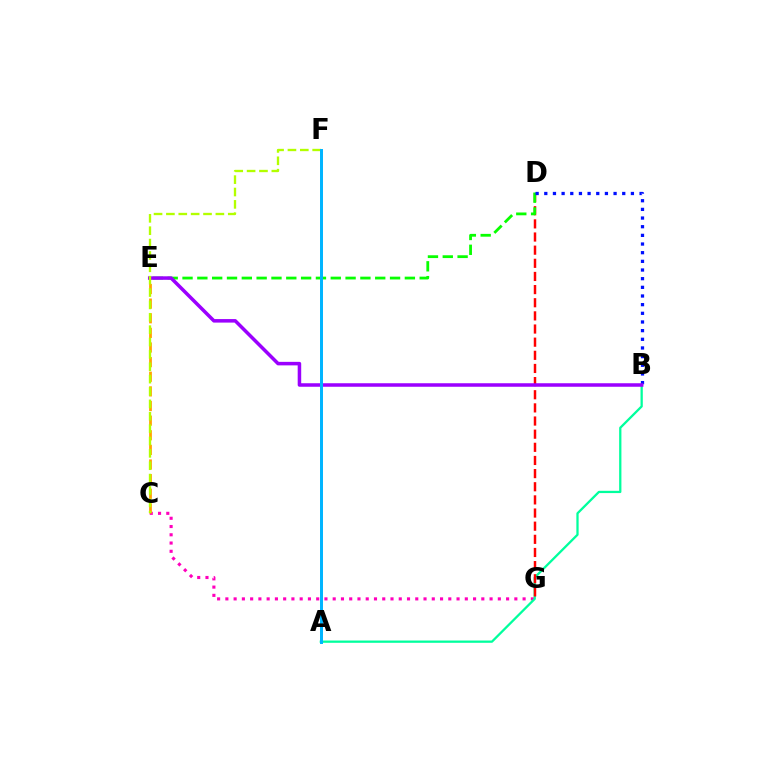{('C', 'G'): [{'color': '#ff00bd', 'line_style': 'dotted', 'thickness': 2.24}], ('A', 'B'): [{'color': '#00ff9d', 'line_style': 'solid', 'thickness': 1.64}], ('C', 'E'): [{'color': '#ffa500', 'line_style': 'dashed', 'thickness': 1.99}], ('D', 'G'): [{'color': '#ff0000', 'line_style': 'dashed', 'thickness': 1.79}], ('D', 'E'): [{'color': '#08ff00', 'line_style': 'dashed', 'thickness': 2.01}], ('B', 'D'): [{'color': '#0010ff', 'line_style': 'dotted', 'thickness': 2.35}], ('B', 'E'): [{'color': '#9b00ff', 'line_style': 'solid', 'thickness': 2.53}], ('C', 'F'): [{'color': '#b3ff00', 'line_style': 'dashed', 'thickness': 1.68}], ('A', 'F'): [{'color': '#00b5ff', 'line_style': 'solid', 'thickness': 2.15}]}